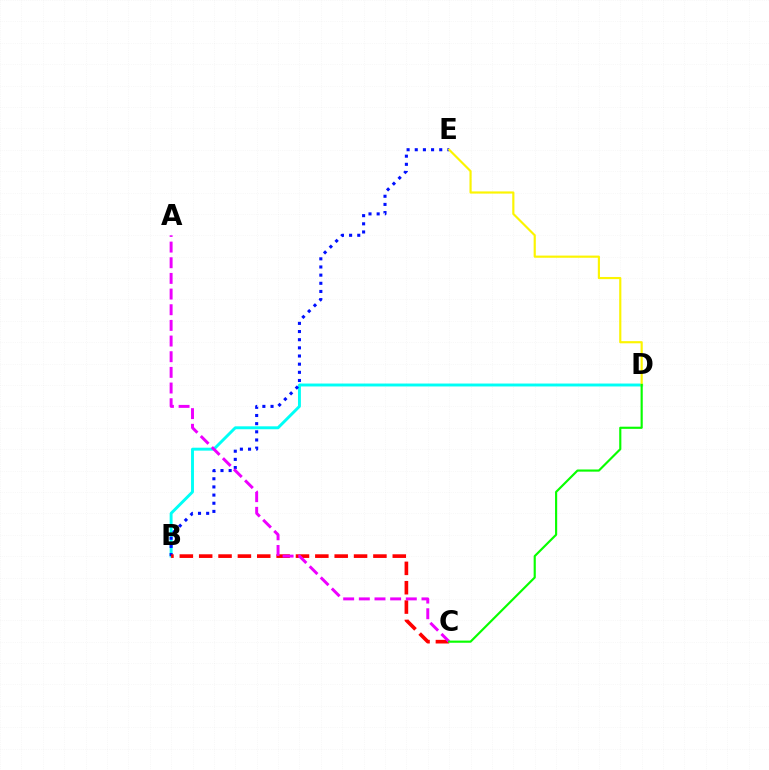{('B', 'D'): [{'color': '#00fff6', 'line_style': 'solid', 'thickness': 2.1}], ('B', 'E'): [{'color': '#0010ff', 'line_style': 'dotted', 'thickness': 2.22}], ('B', 'C'): [{'color': '#ff0000', 'line_style': 'dashed', 'thickness': 2.63}], ('A', 'C'): [{'color': '#ee00ff', 'line_style': 'dashed', 'thickness': 2.13}], ('D', 'E'): [{'color': '#fcf500', 'line_style': 'solid', 'thickness': 1.56}], ('C', 'D'): [{'color': '#08ff00', 'line_style': 'solid', 'thickness': 1.55}]}